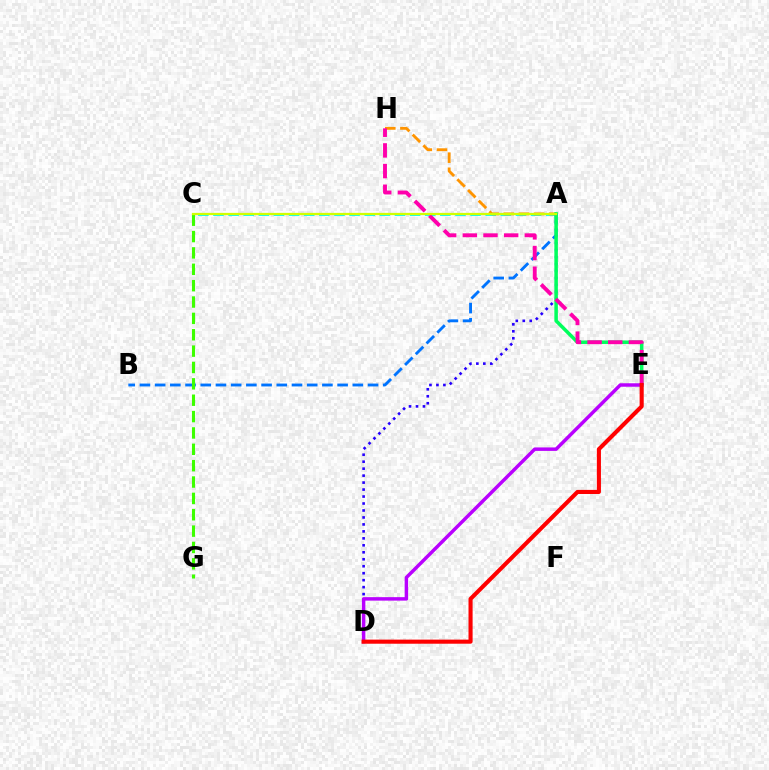{('A', 'D'): [{'color': '#2500ff', 'line_style': 'dotted', 'thickness': 1.89}], ('A', 'C'): [{'color': '#00fff6', 'line_style': 'dashed', 'thickness': 2.05}, {'color': '#d1ff00', 'line_style': 'solid', 'thickness': 1.63}], ('A', 'B'): [{'color': '#0074ff', 'line_style': 'dashed', 'thickness': 2.07}], ('A', 'H'): [{'color': '#ff9400', 'line_style': 'dashed', 'thickness': 2.06}], ('A', 'E'): [{'color': '#00ff5c', 'line_style': 'solid', 'thickness': 2.53}], ('E', 'H'): [{'color': '#ff00ac', 'line_style': 'dashed', 'thickness': 2.81}], ('D', 'E'): [{'color': '#b900ff', 'line_style': 'solid', 'thickness': 2.5}, {'color': '#ff0000', 'line_style': 'solid', 'thickness': 2.95}], ('C', 'G'): [{'color': '#3dff00', 'line_style': 'dashed', 'thickness': 2.22}]}